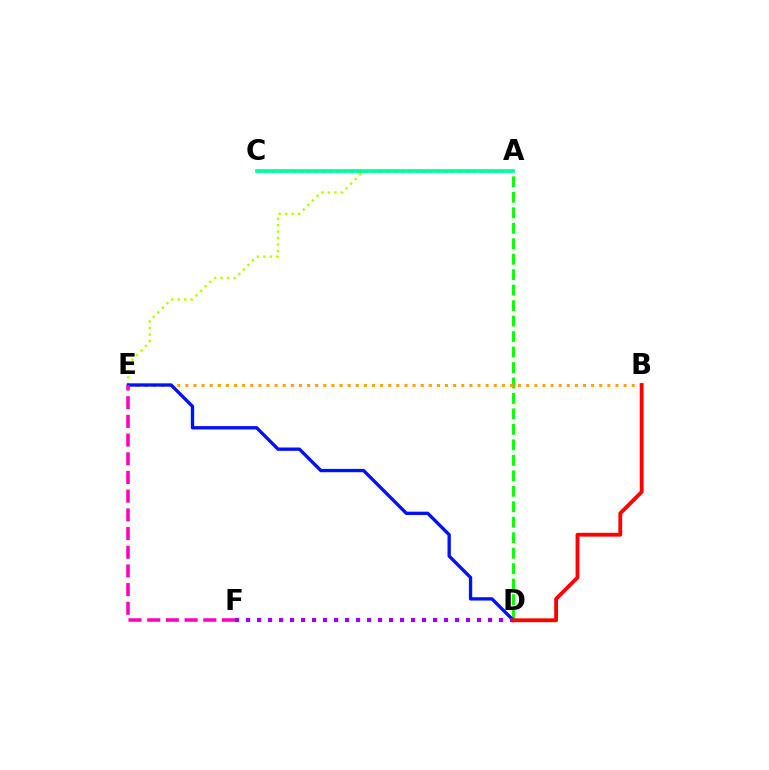{('A', 'D'): [{'color': '#08ff00', 'line_style': 'dashed', 'thickness': 2.1}], ('A', 'E'): [{'color': '#b3ff00', 'line_style': 'dotted', 'thickness': 1.75}], ('A', 'C'): [{'color': '#00b5ff', 'line_style': 'dotted', 'thickness': 1.95}, {'color': '#00ff9d', 'line_style': 'solid', 'thickness': 2.67}], ('B', 'E'): [{'color': '#ffa500', 'line_style': 'dotted', 'thickness': 2.21}], ('D', 'E'): [{'color': '#0010ff', 'line_style': 'solid', 'thickness': 2.4}], ('D', 'F'): [{'color': '#9b00ff', 'line_style': 'dotted', 'thickness': 2.99}], ('B', 'D'): [{'color': '#ff0000', 'line_style': 'solid', 'thickness': 2.76}], ('E', 'F'): [{'color': '#ff00bd', 'line_style': 'dashed', 'thickness': 2.54}]}